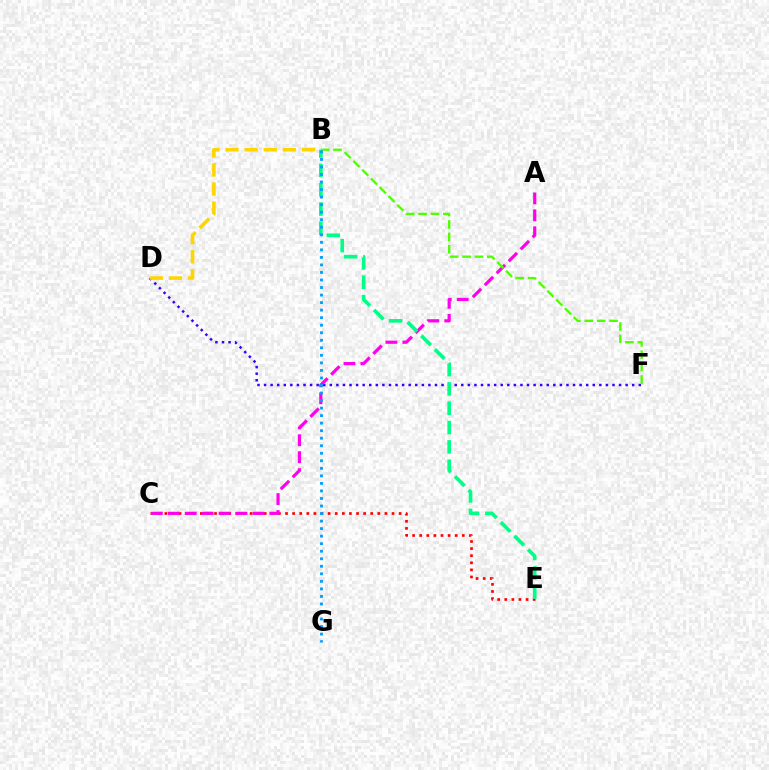{('C', 'E'): [{'color': '#ff0000', 'line_style': 'dotted', 'thickness': 1.93}], ('D', 'F'): [{'color': '#3700ff', 'line_style': 'dotted', 'thickness': 1.79}], ('A', 'C'): [{'color': '#ff00ed', 'line_style': 'dashed', 'thickness': 2.3}], ('B', 'D'): [{'color': '#ffd500', 'line_style': 'dashed', 'thickness': 2.6}], ('B', 'E'): [{'color': '#00ff86', 'line_style': 'dashed', 'thickness': 2.63}], ('B', 'F'): [{'color': '#4fff00', 'line_style': 'dashed', 'thickness': 1.68}], ('B', 'G'): [{'color': '#009eff', 'line_style': 'dotted', 'thickness': 2.05}]}